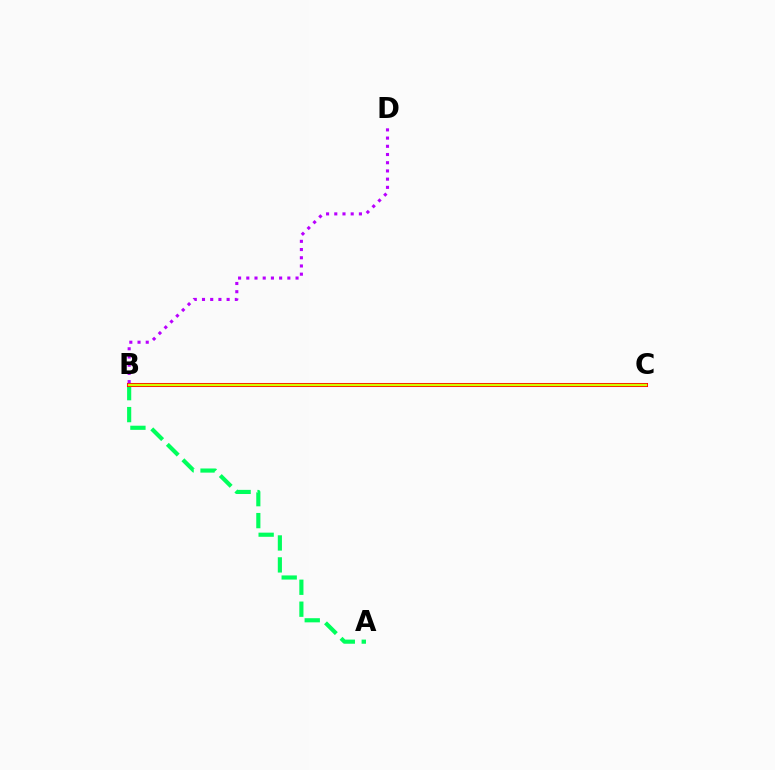{('A', 'B'): [{'color': '#00ff5c', 'line_style': 'dashed', 'thickness': 2.98}], ('B', 'C'): [{'color': '#0074ff', 'line_style': 'solid', 'thickness': 1.7}, {'color': '#ff0000', 'line_style': 'solid', 'thickness': 2.91}, {'color': '#d1ff00', 'line_style': 'solid', 'thickness': 1.69}], ('B', 'D'): [{'color': '#b900ff', 'line_style': 'dotted', 'thickness': 2.23}]}